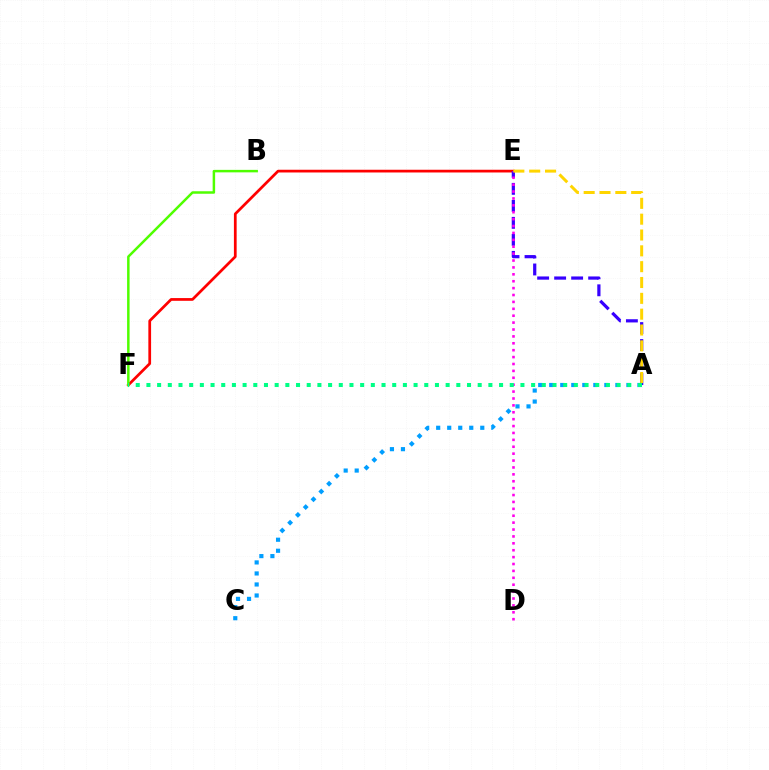{('E', 'F'): [{'color': '#ff0000', 'line_style': 'solid', 'thickness': 1.97}], ('A', 'E'): [{'color': '#3700ff', 'line_style': 'dashed', 'thickness': 2.31}, {'color': '#ffd500', 'line_style': 'dashed', 'thickness': 2.15}], ('D', 'E'): [{'color': '#ff00ed', 'line_style': 'dotted', 'thickness': 1.87}], ('B', 'F'): [{'color': '#4fff00', 'line_style': 'solid', 'thickness': 1.79}], ('A', 'C'): [{'color': '#009eff', 'line_style': 'dotted', 'thickness': 2.99}], ('A', 'F'): [{'color': '#00ff86', 'line_style': 'dotted', 'thickness': 2.9}]}